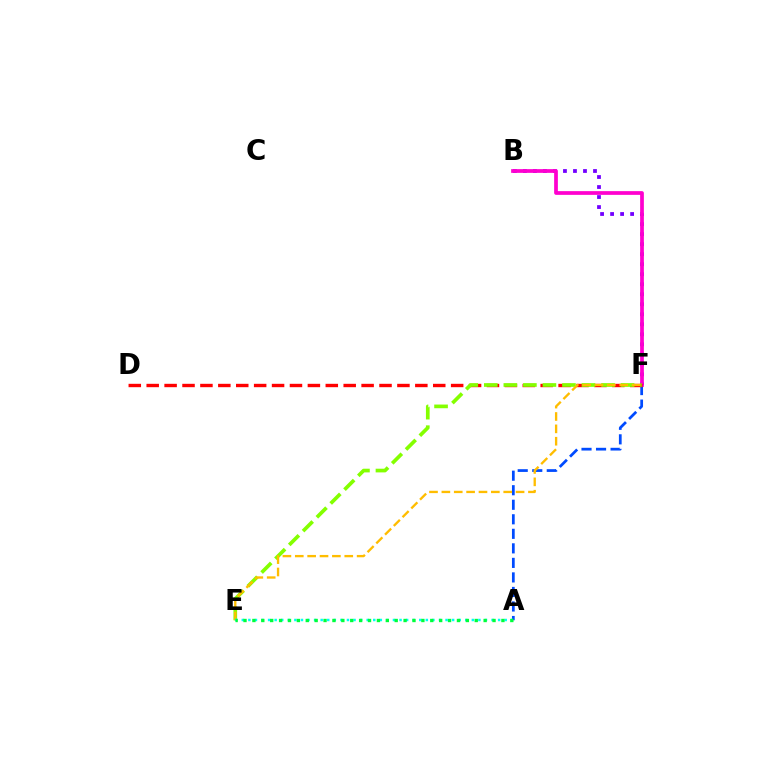{('A', 'F'): [{'color': '#004bff', 'line_style': 'dashed', 'thickness': 1.97}], ('B', 'F'): [{'color': '#7200ff', 'line_style': 'dotted', 'thickness': 2.72}, {'color': '#ff00cf', 'line_style': 'solid', 'thickness': 2.69}], ('D', 'F'): [{'color': '#ff0000', 'line_style': 'dashed', 'thickness': 2.43}], ('E', 'F'): [{'color': '#84ff00', 'line_style': 'dashed', 'thickness': 2.65}, {'color': '#ffbd00', 'line_style': 'dashed', 'thickness': 1.68}], ('A', 'E'): [{'color': '#00fff6', 'line_style': 'dotted', 'thickness': 1.79}, {'color': '#00ff39', 'line_style': 'dotted', 'thickness': 2.42}]}